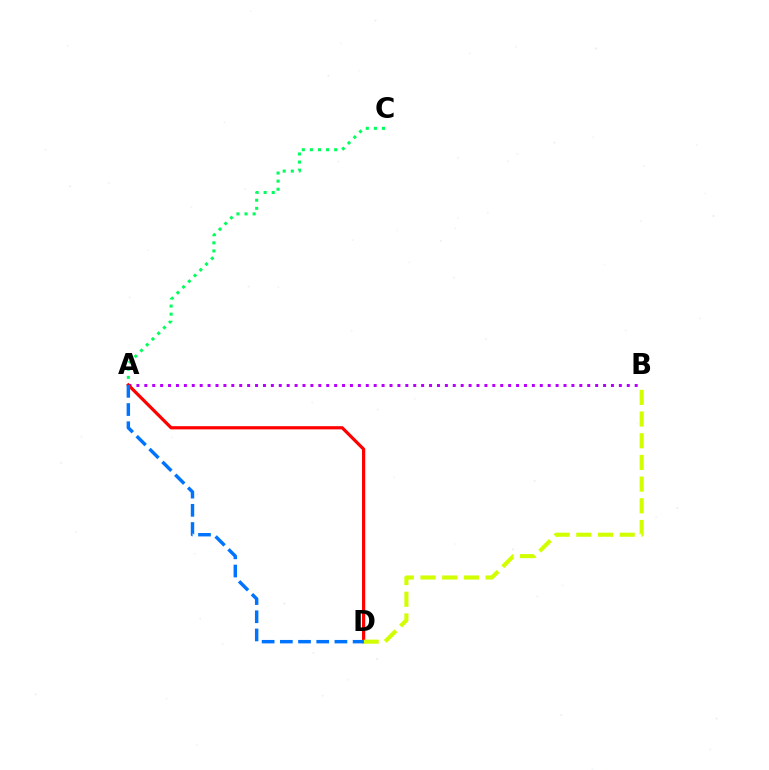{('A', 'C'): [{'color': '#00ff5c', 'line_style': 'dotted', 'thickness': 2.2}], ('A', 'B'): [{'color': '#b900ff', 'line_style': 'dotted', 'thickness': 2.15}], ('A', 'D'): [{'color': '#ff0000', 'line_style': 'solid', 'thickness': 2.3}, {'color': '#0074ff', 'line_style': 'dashed', 'thickness': 2.47}], ('B', 'D'): [{'color': '#d1ff00', 'line_style': 'dashed', 'thickness': 2.95}]}